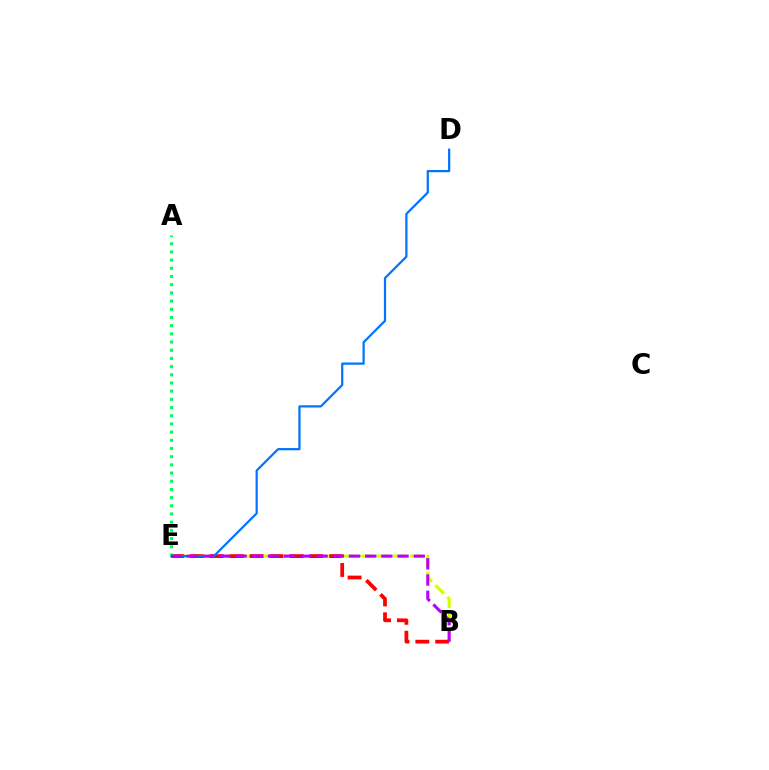{('B', 'E'): [{'color': '#d1ff00', 'line_style': 'dashed', 'thickness': 2.28}, {'color': '#ff0000', 'line_style': 'dashed', 'thickness': 2.7}, {'color': '#b900ff', 'line_style': 'dashed', 'thickness': 2.2}], ('D', 'E'): [{'color': '#0074ff', 'line_style': 'solid', 'thickness': 1.6}], ('A', 'E'): [{'color': '#00ff5c', 'line_style': 'dotted', 'thickness': 2.22}]}